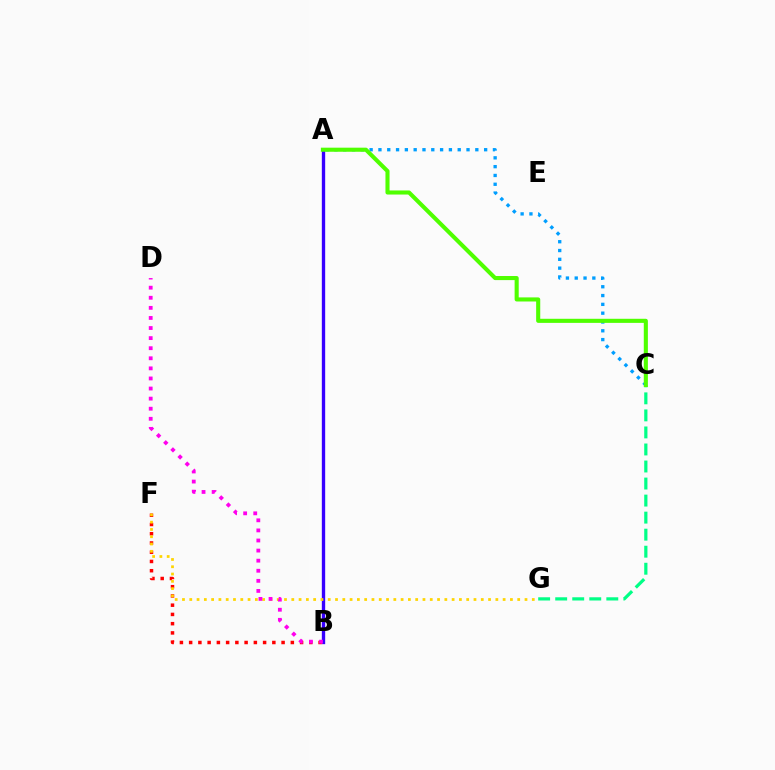{('A', 'B'): [{'color': '#3700ff', 'line_style': 'solid', 'thickness': 2.41}], ('C', 'G'): [{'color': '#00ff86', 'line_style': 'dashed', 'thickness': 2.31}], ('B', 'F'): [{'color': '#ff0000', 'line_style': 'dotted', 'thickness': 2.51}], ('A', 'C'): [{'color': '#009eff', 'line_style': 'dotted', 'thickness': 2.39}, {'color': '#4fff00', 'line_style': 'solid', 'thickness': 2.94}], ('F', 'G'): [{'color': '#ffd500', 'line_style': 'dotted', 'thickness': 1.98}], ('B', 'D'): [{'color': '#ff00ed', 'line_style': 'dotted', 'thickness': 2.74}]}